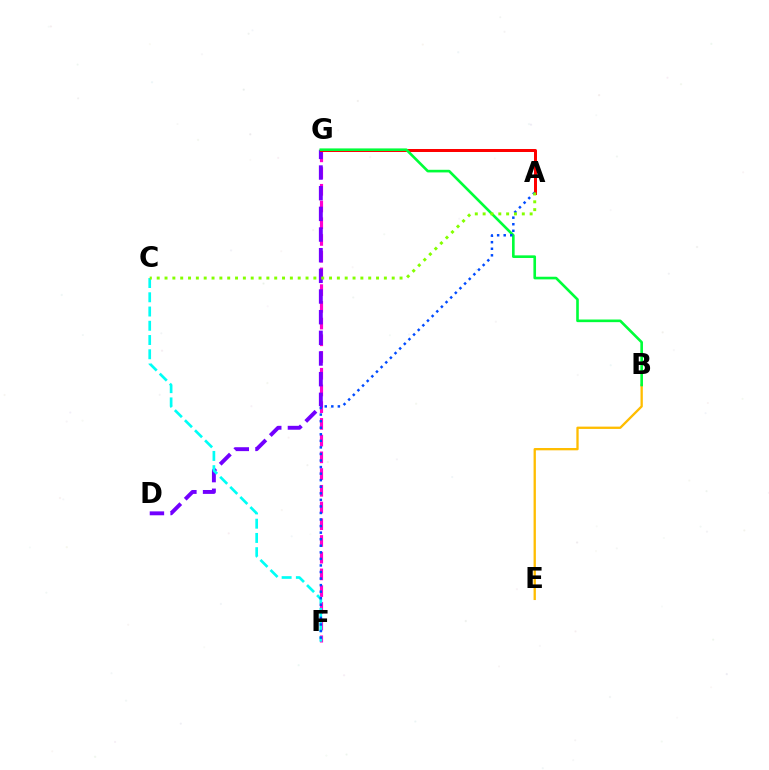{('F', 'G'): [{'color': '#ff00cf', 'line_style': 'dashed', 'thickness': 2.27}], ('D', 'G'): [{'color': '#7200ff', 'line_style': 'dashed', 'thickness': 2.81}], ('A', 'G'): [{'color': '#ff0000', 'line_style': 'solid', 'thickness': 2.16}], ('B', 'E'): [{'color': '#ffbd00', 'line_style': 'solid', 'thickness': 1.66}], ('C', 'F'): [{'color': '#00fff6', 'line_style': 'dashed', 'thickness': 1.94}], ('B', 'G'): [{'color': '#00ff39', 'line_style': 'solid', 'thickness': 1.89}], ('A', 'F'): [{'color': '#004bff', 'line_style': 'dotted', 'thickness': 1.78}], ('A', 'C'): [{'color': '#84ff00', 'line_style': 'dotted', 'thickness': 2.13}]}